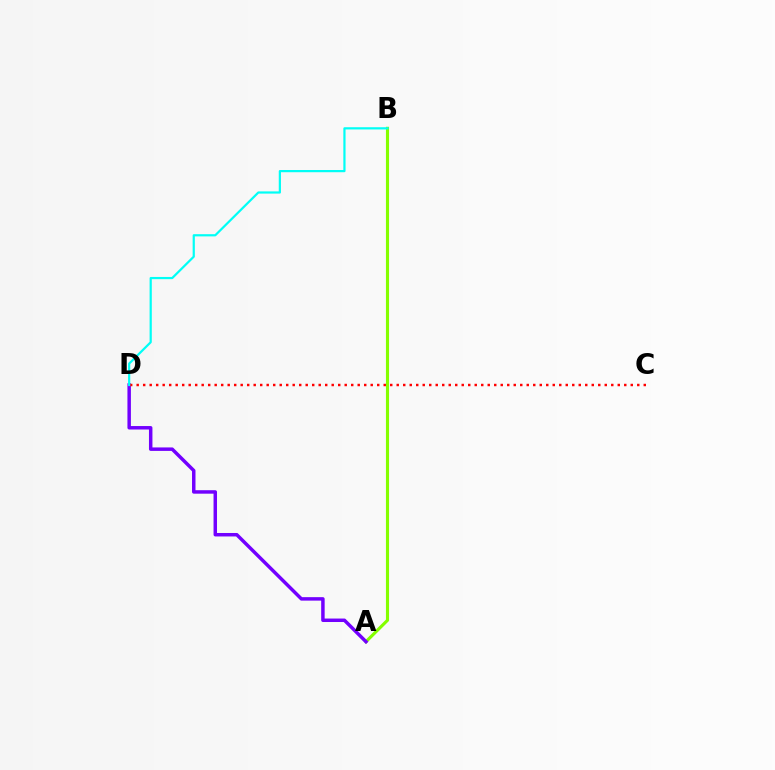{('A', 'B'): [{'color': '#84ff00', 'line_style': 'solid', 'thickness': 2.25}], ('A', 'D'): [{'color': '#7200ff', 'line_style': 'solid', 'thickness': 2.5}], ('C', 'D'): [{'color': '#ff0000', 'line_style': 'dotted', 'thickness': 1.77}], ('B', 'D'): [{'color': '#00fff6', 'line_style': 'solid', 'thickness': 1.59}]}